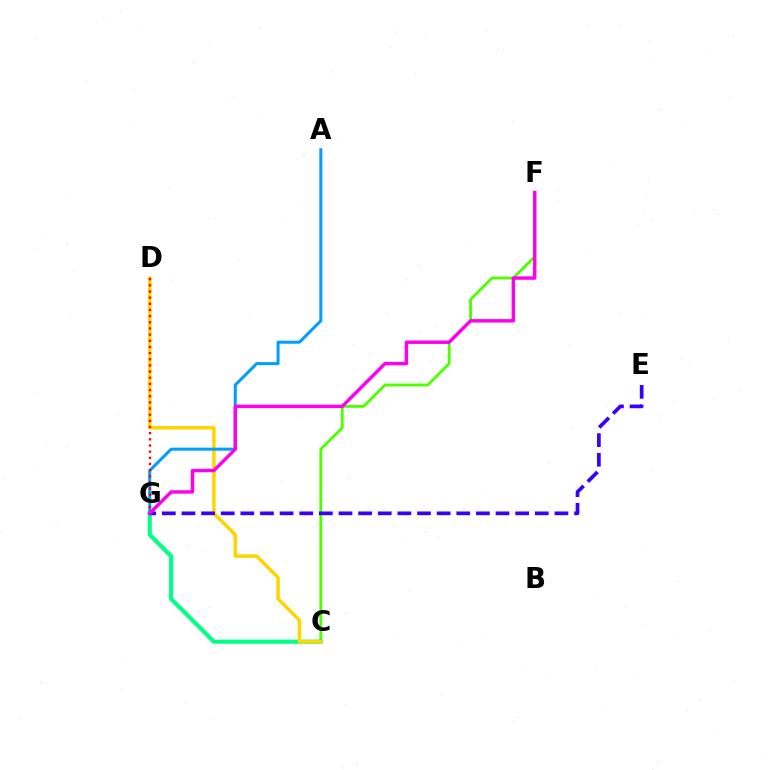{('C', 'F'): [{'color': '#4fff00', 'line_style': 'solid', 'thickness': 2.07}], ('C', 'G'): [{'color': '#00ff86', 'line_style': 'solid', 'thickness': 2.98}], ('C', 'D'): [{'color': '#ffd500', 'line_style': 'solid', 'thickness': 2.53}], ('A', 'G'): [{'color': '#009eff', 'line_style': 'solid', 'thickness': 2.18}], ('D', 'G'): [{'color': '#ff0000', 'line_style': 'dotted', 'thickness': 1.67}], ('E', 'G'): [{'color': '#3700ff', 'line_style': 'dashed', 'thickness': 2.67}], ('F', 'G'): [{'color': '#ff00ed', 'line_style': 'solid', 'thickness': 2.47}]}